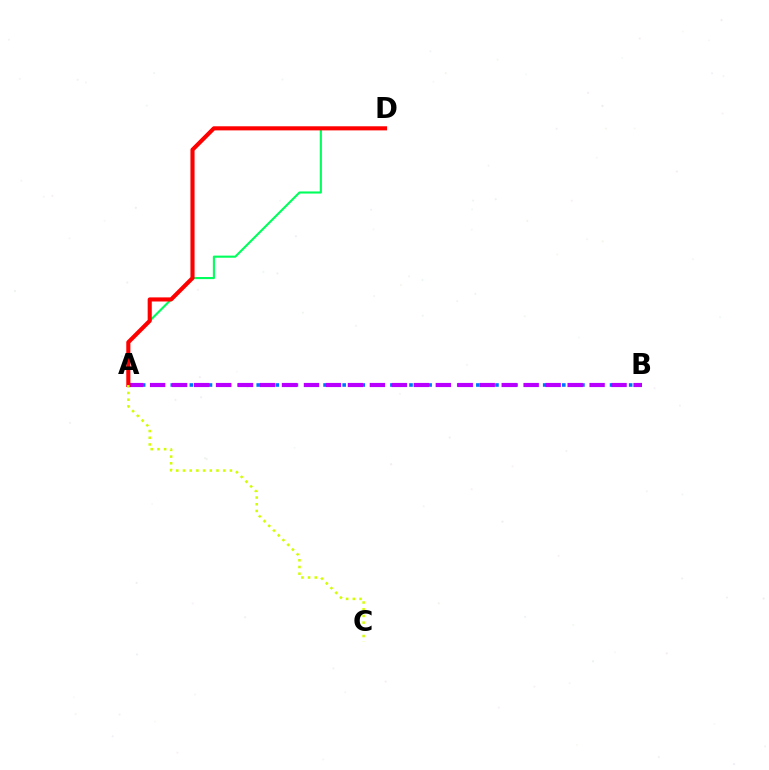{('A', 'B'): [{'color': '#0074ff', 'line_style': 'dotted', 'thickness': 2.59}, {'color': '#b900ff', 'line_style': 'dashed', 'thickness': 2.99}], ('A', 'D'): [{'color': '#00ff5c', 'line_style': 'solid', 'thickness': 1.53}, {'color': '#ff0000', 'line_style': 'solid', 'thickness': 2.96}], ('A', 'C'): [{'color': '#d1ff00', 'line_style': 'dotted', 'thickness': 1.82}]}